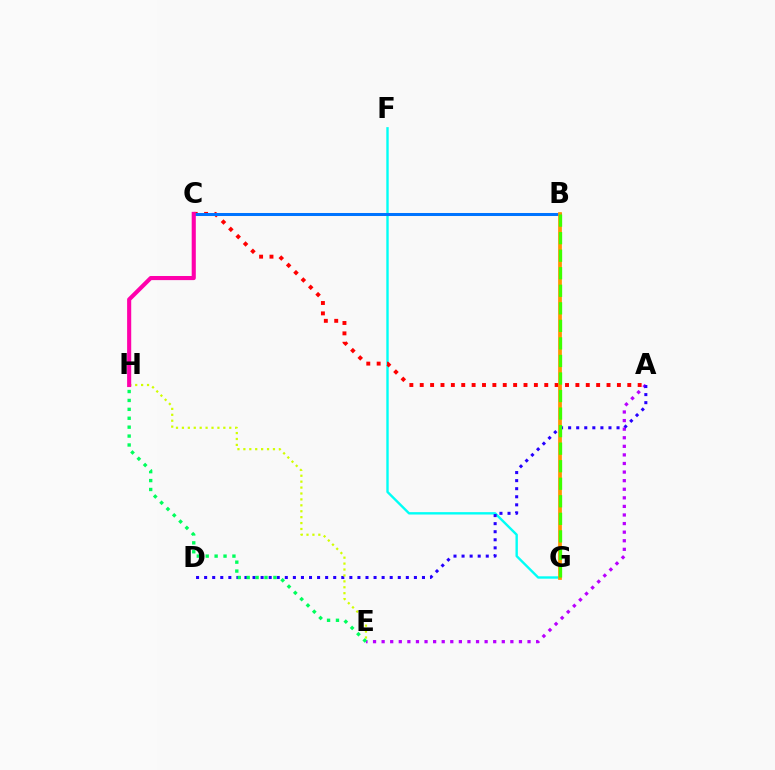{('A', 'E'): [{'color': '#b900ff', 'line_style': 'dotted', 'thickness': 2.33}], ('F', 'G'): [{'color': '#00fff6', 'line_style': 'solid', 'thickness': 1.72}], ('A', 'D'): [{'color': '#2500ff', 'line_style': 'dotted', 'thickness': 2.19}], ('A', 'C'): [{'color': '#ff0000', 'line_style': 'dotted', 'thickness': 2.82}], ('E', 'H'): [{'color': '#d1ff00', 'line_style': 'dotted', 'thickness': 1.61}, {'color': '#00ff5c', 'line_style': 'dotted', 'thickness': 2.42}], ('B', 'C'): [{'color': '#0074ff', 'line_style': 'solid', 'thickness': 2.17}], ('C', 'H'): [{'color': '#ff00ac', 'line_style': 'solid', 'thickness': 2.96}], ('B', 'G'): [{'color': '#ff9400', 'line_style': 'solid', 'thickness': 2.69}, {'color': '#3dff00', 'line_style': 'dashed', 'thickness': 2.38}]}